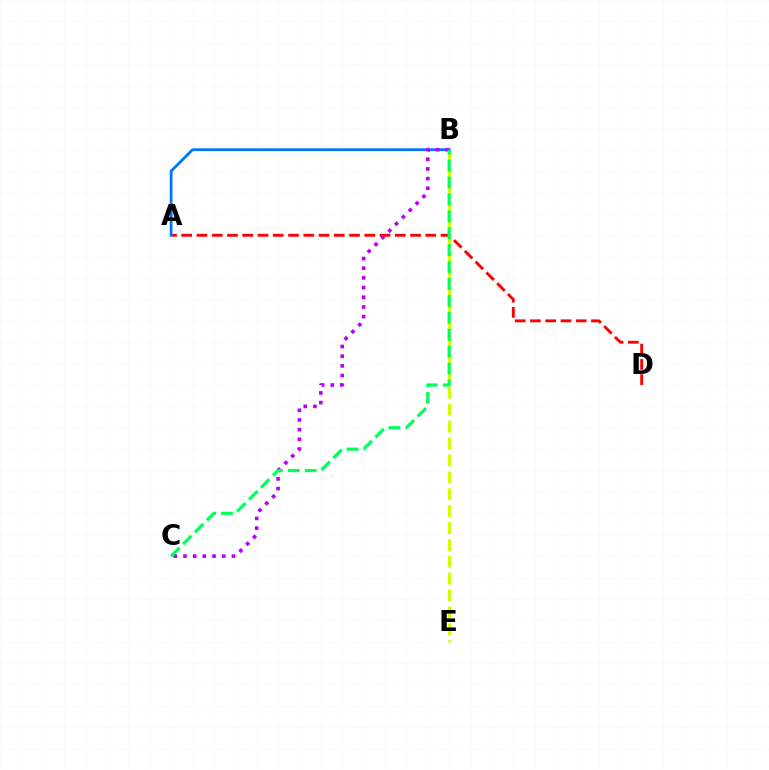{('A', 'D'): [{'color': '#ff0000', 'line_style': 'dashed', 'thickness': 2.07}], ('B', 'E'): [{'color': '#d1ff00', 'line_style': 'dashed', 'thickness': 2.29}], ('A', 'B'): [{'color': '#0074ff', 'line_style': 'solid', 'thickness': 2.0}], ('B', 'C'): [{'color': '#b900ff', 'line_style': 'dotted', 'thickness': 2.63}, {'color': '#00ff5c', 'line_style': 'dashed', 'thickness': 2.3}]}